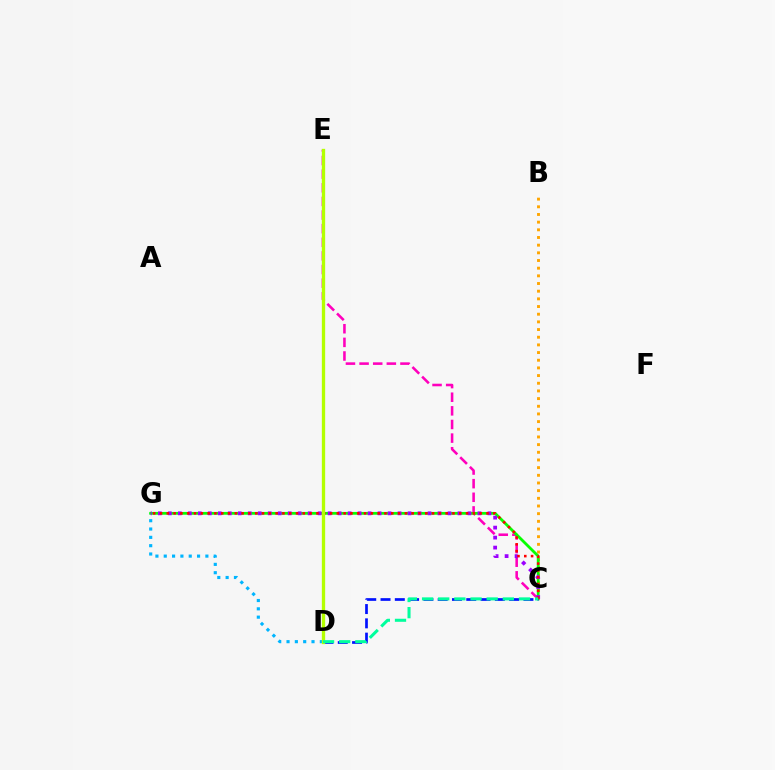{('D', 'G'): [{'color': '#00b5ff', 'line_style': 'dotted', 'thickness': 2.26}], ('C', 'E'): [{'color': '#ff00bd', 'line_style': 'dashed', 'thickness': 1.85}], ('B', 'C'): [{'color': '#ffa500', 'line_style': 'dotted', 'thickness': 2.08}], ('C', 'G'): [{'color': '#08ff00', 'line_style': 'solid', 'thickness': 2.02}, {'color': '#9b00ff', 'line_style': 'dotted', 'thickness': 2.71}, {'color': '#ff0000', 'line_style': 'dotted', 'thickness': 1.85}], ('C', 'D'): [{'color': '#0010ff', 'line_style': 'dashed', 'thickness': 1.94}, {'color': '#00ff9d', 'line_style': 'dashed', 'thickness': 2.19}], ('D', 'E'): [{'color': '#b3ff00', 'line_style': 'solid', 'thickness': 2.38}]}